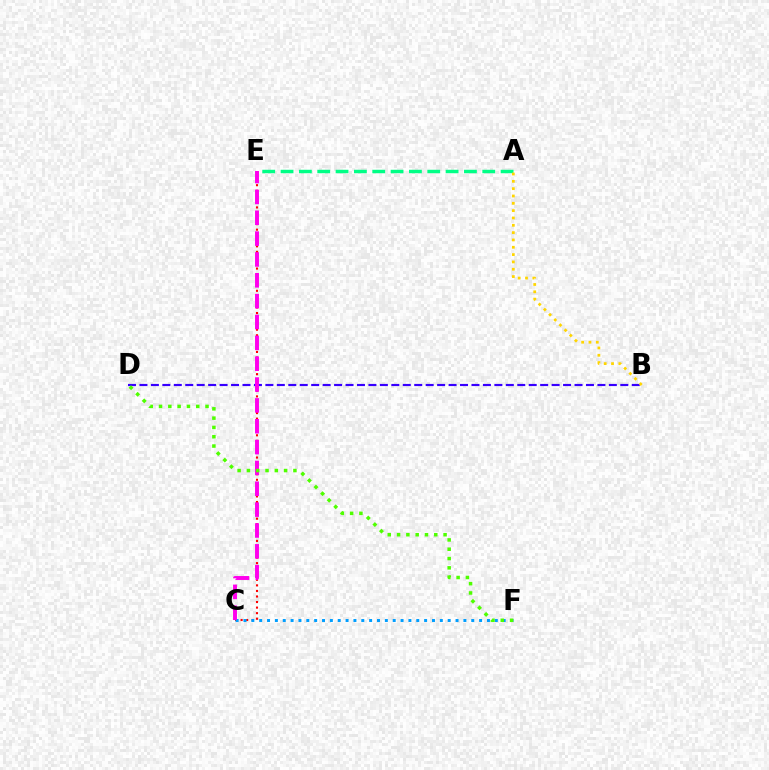{('C', 'E'): [{'color': '#ff0000', 'line_style': 'dotted', 'thickness': 1.51}, {'color': '#ff00ed', 'line_style': 'dashed', 'thickness': 2.83}], ('C', 'F'): [{'color': '#009eff', 'line_style': 'dotted', 'thickness': 2.13}], ('A', 'E'): [{'color': '#00ff86', 'line_style': 'dashed', 'thickness': 2.49}], ('B', 'D'): [{'color': '#3700ff', 'line_style': 'dashed', 'thickness': 1.56}], ('A', 'B'): [{'color': '#ffd500', 'line_style': 'dotted', 'thickness': 1.99}], ('D', 'F'): [{'color': '#4fff00', 'line_style': 'dotted', 'thickness': 2.53}]}